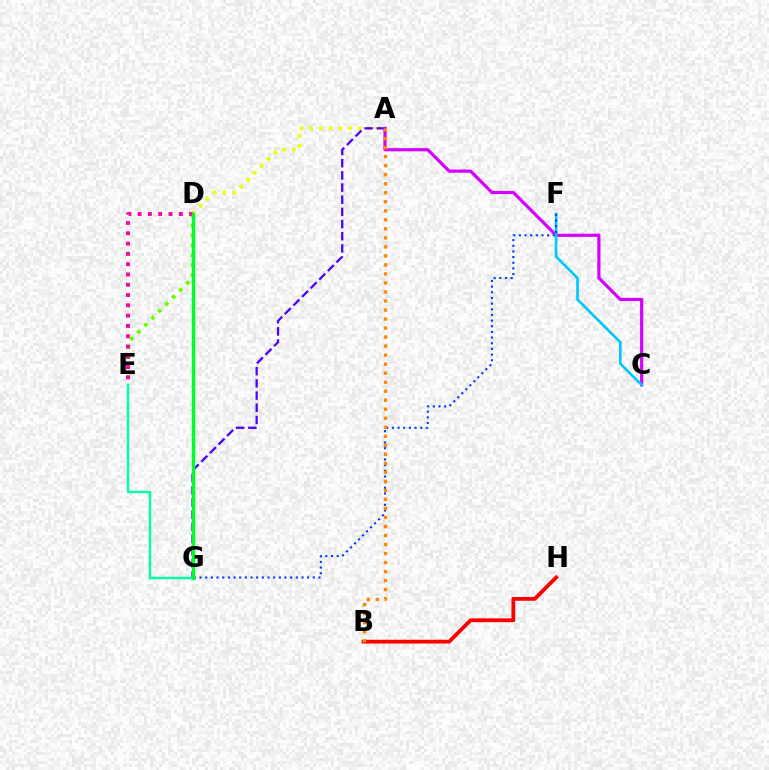{('A', 'D'): [{'color': '#eeff00', 'line_style': 'dotted', 'thickness': 2.63}], ('A', 'G'): [{'color': '#4f00ff', 'line_style': 'dashed', 'thickness': 1.65}], ('E', 'G'): [{'color': '#00ffaf', 'line_style': 'solid', 'thickness': 1.76}], ('B', 'H'): [{'color': '#ff0000', 'line_style': 'solid', 'thickness': 2.74}], ('D', 'E'): [{'color': '#66ff00', 'line_style': 'dotted', 'thickness': 2.68}, {'color': '#ff00a0', 'line_style': 'dotted', 'thickness': 2.8}], ('A', 'C'): [{'color': '#d600ff', 'line_style': 'solid', 'thickness': 2.29}], ('C', 'F'): [{'color': '#00c7ff', 'line_style': 'solid', 'thickness': 1.9}], ('F', 'G'): [{'color': '#003fff', 'line_style': 'dotted', 'thickness': 1.54}], ('A', 'B'): [{'color': '#ff8800', 'line_style': 'dotted', 'thickness': 2.45}], ('D', 'G'): [{'color': '#00ff27', 'line_style': 'solid', 'thickness': 2.47}]}